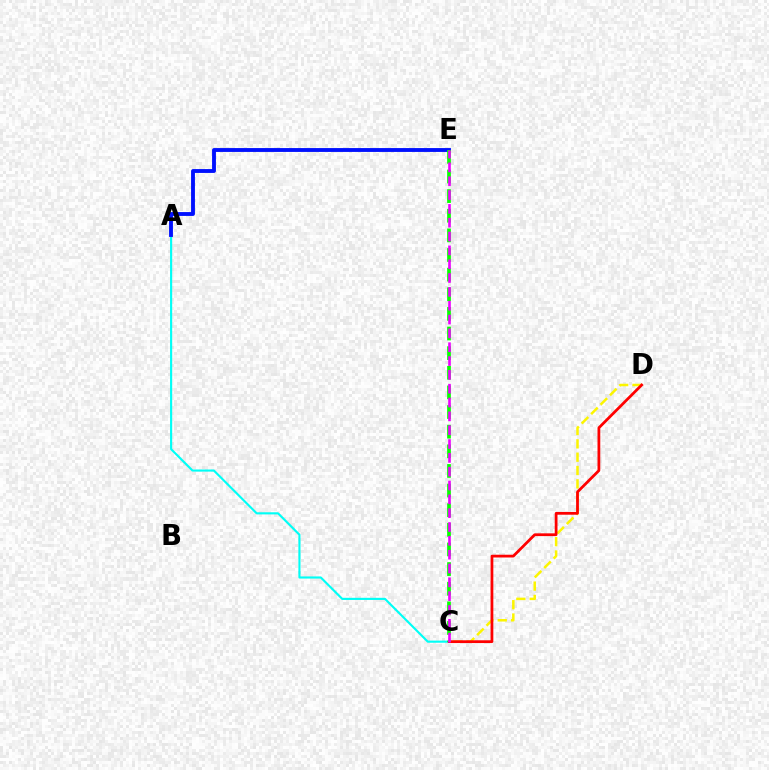{('A', 'C'): [{'color': '#00fff6', 'line_style': 'solid', 'thickness': 1.54}], ('C', 'D'): [{'color': '#fcf500', 'line_style': 'dashed', 'thickness': 1.81}, {'color': '#ff0000', 'line_style': 'solid', 'thickness': 1.99}], ('A', 'E'): [{'color': '#0010ff', 'line_style': 'solid', 'thickness': 2.78}], ('C', 'E'): [{'color': '#08ff00', 'line_style': 'dashed', 'thickness': 2.67}, {'color': '#ee00ff', 'line_style': 'dashed', 'thickness': 1.88}]}